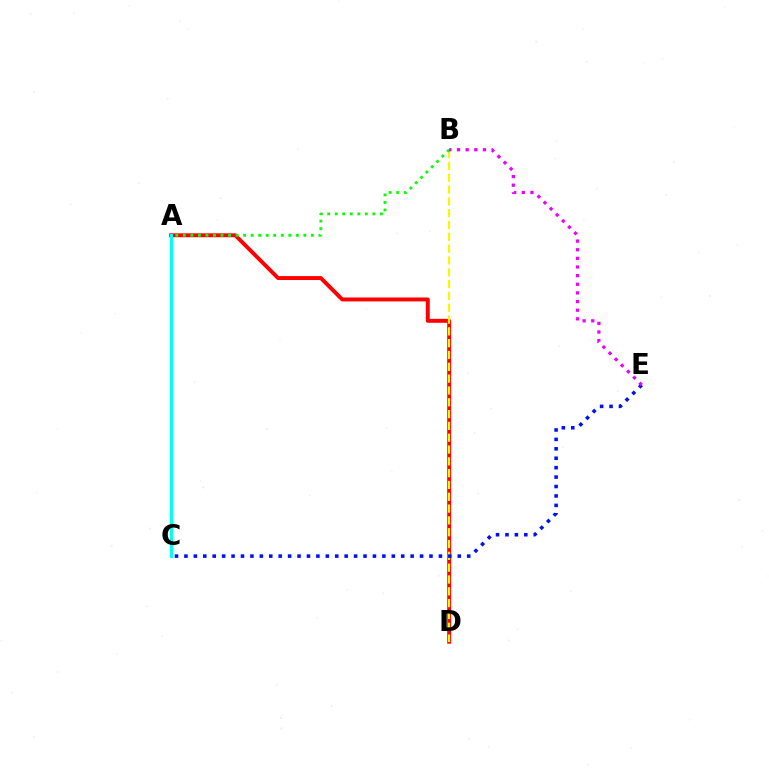{('A', 'D'): [{'color': '#ff0000', 'line_style': 'solid', 'thickness': 2.83}], ('B', 'D'): [{'color': '#fcf500', 'line_style': 'dashed', 'thickness': 1.61}], ('C', 'E'): [{'color': '#0010ff', 'line_style': 'dotted', 'thickness': 2.56}], ('A', 'B'): [{'color': '#08ff00', 'line_style': 'dotted', 'thickness': 2.05}], ('A', 'C'): [{'color': '#00fff6', 'line_style': 'solid', 'thickness': 2.3}], ('B', 'E'): [{'color': '#ee00ff', 'line_style': 'dotted', 'thickness': 2.35}]}